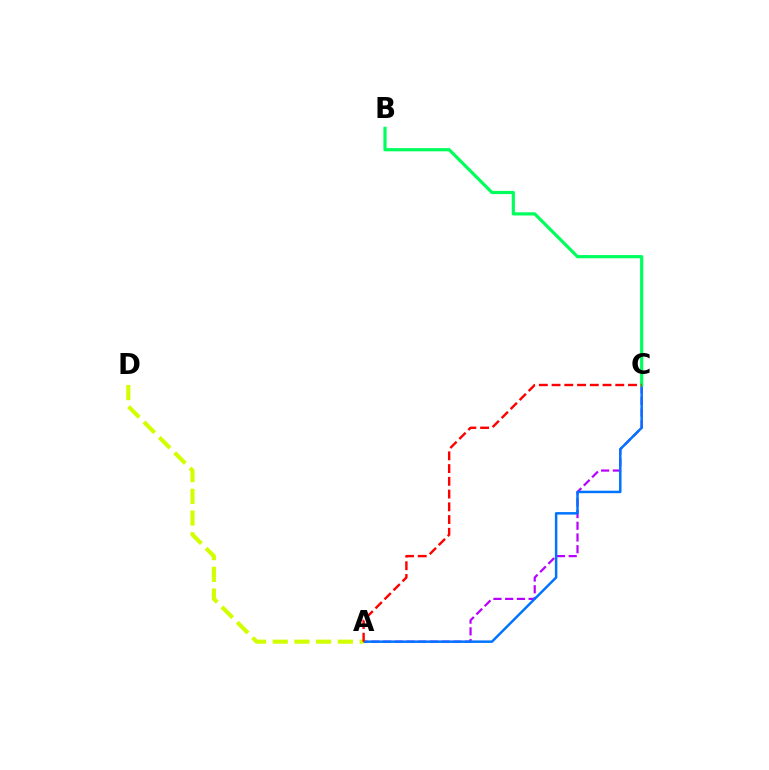{('A', 'C'): [{'color': '#b900ff', 'line_style': 'dashed', 'thickness': 1.59}, {'color': '#0074ff', 'line_style': 'solid', 'thickness': 1.79}, {'color': '#ff0000', 'line_style': 'dashed', 'thickness': 1.73}], ('B', 'C'): [{'color': '#00ff5c', 'line_style': 'solid', 'thickness': 2.3}], ('A', 'D'): [{'color': '#d1ff00', 'line_style': 'dashed', 'thickness': 2.95}]}